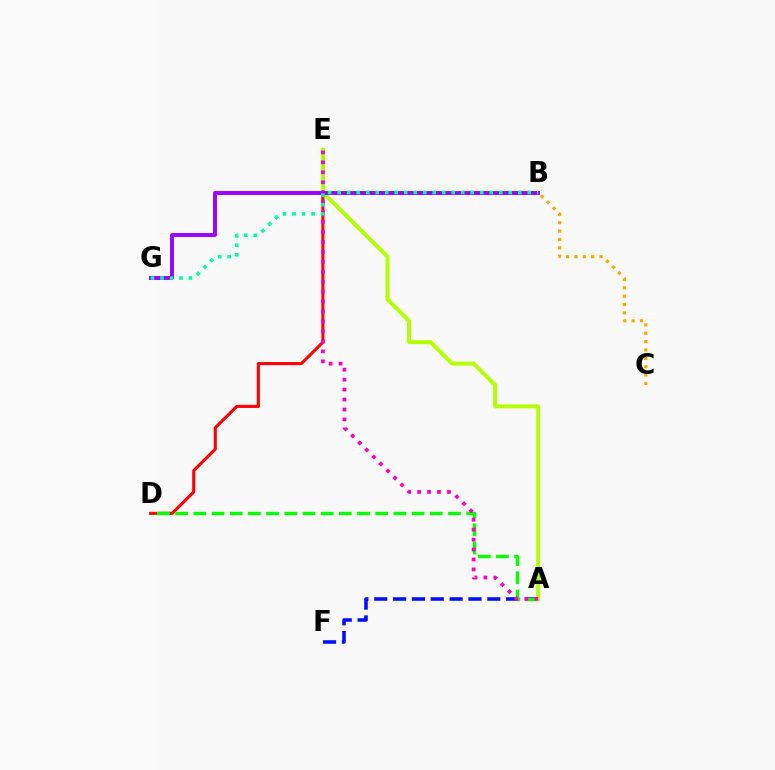{('D', 'E'): [{'color': '#ff0000', 'line_style': 'solid', 'thickness': 2.23}], ('B', 'C'): [{'color': '#ffa500', 'line_style': 'dotted', 'thickness': 2.27}], ('A', 'F'): [{'color': '#0010ff', 'line_style': 'dashed', 'thickness': 2.56}], ('A', 'D'): [{'color': '#08ff00', 'line_style': 'dashed', 'thickness': 2.47}], ('B', 'E'): [{'color': '#00b5ff', 'line_style': 'dotted', 'thickness': 2.56}], ('A', 'E'): [{'color': '#b3ff00', 'line_style': 'solid', 'thickness': 2.84}, {'color': '#ff00bd', 'line_style': 'dotted', 'thickness': 2.7}], ('B', 'G'): [{'color': '#9b00ff', 'line_style': 'solid', 'thickness': 2.83}, {'color': '#00ff9d', 'line_style': 'dotted', 'thickness': 2.58}]}